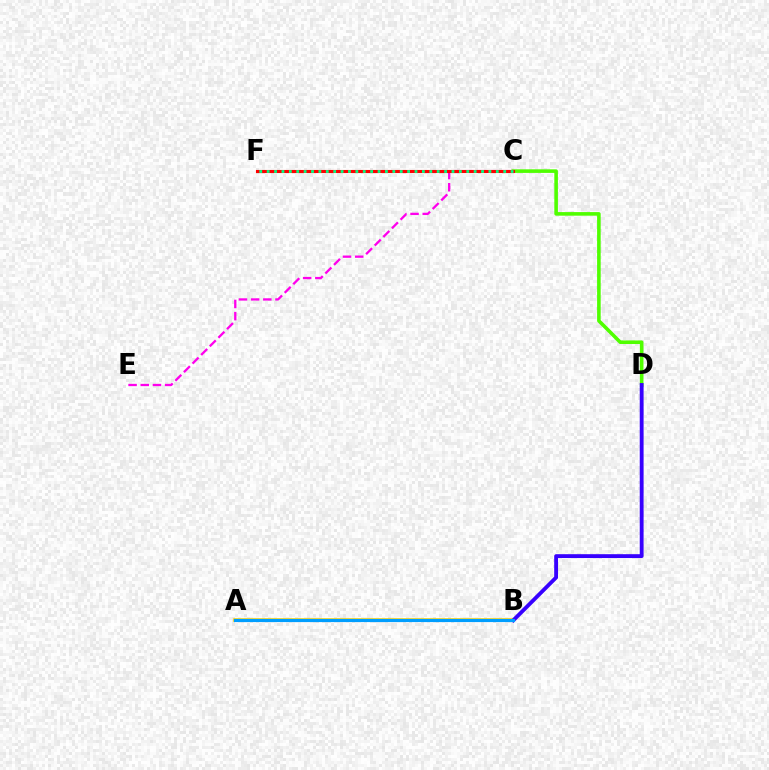{('A', 'B'): [{'color': '#ffd500', 'line_style': 'solid', 'thickness': 2.58}, {'color': '#009eff', 'line_style': 'solid', 'thickness': 2.28}], ('C', 'D'): [{'color': '#4fff00', 'line_style': 'solid', 'thickness': 2.58}], ('B', 'D'): [{'color': '#3700ff', 'line_style': 'solid', 'thickness': 2.77}], ('C', 'E'): [{'color': '#ff00ed', 'line_style': 'dashed', 'thickness': 1.65}], ('C', 'F'): [{'color': '#ff0000', 'line_style': 'solid', 'thickness': 2.23}, {'color': '#00ff86', 'line_style': 'dotted', 'thickness': 2.01}]}